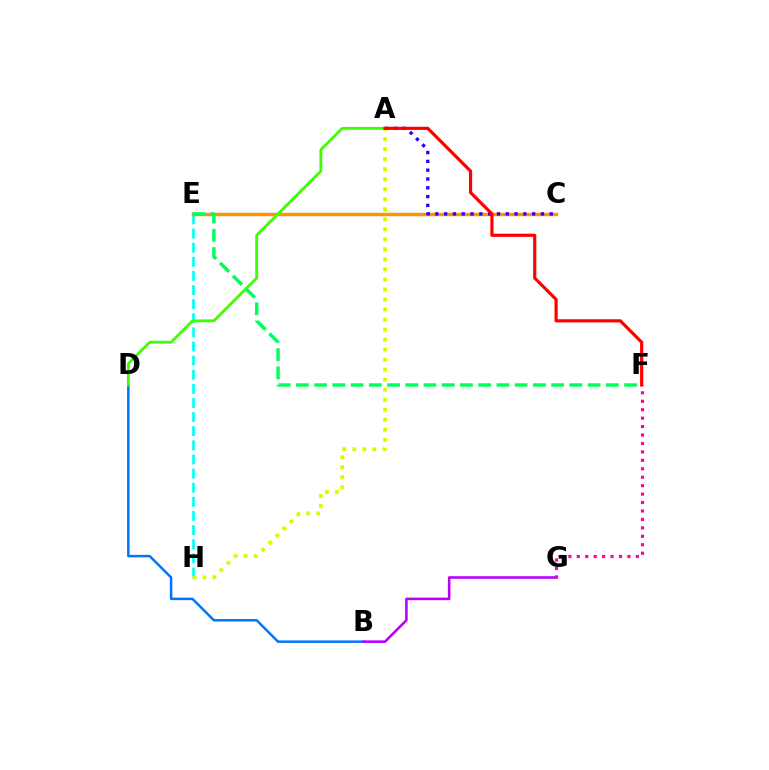{('B', 'D'): [{'color': '#0074ff', 'line_style': 'solid', 'thickness': 1.79}], ('E', 'H'): [{'color': '#00fff6', 'line_style': 'dashed', 'thickness': 1.92}], ('B', 'G'): [{'color': '#b900ff', 'line_style': 'solid', 'thickness': 1.86}], ('F', 'G'): [{'color': '#ff00ac', 'line_style': 'dotted', 'thickness': 2.29}], ('A', 'H'): [{'color': '#d1ff00', 'line_style': 'dotted', 'thickness': 2.72}], ('C', 'E'): [{'color': '#ff9400', 'line_style': 'solid', 'thickness': 2.48}], ('A', 'C'): [{'color': '#2500ff', 'line_style': 'dotted', 'thickness': 2.39}], ('A', 'D'): [{'color': '#3dff00', 'line_style': 'solid', 'thickness': 2.02}], ('E', 'F'): [{'color': '#00ff5c', 'line_style': 'dashed', 'thickness': 2.48}], ('A', 'F'): [{'color': '#ff0000', 'line_style': 'solid', 'thickness': 2.29}]}